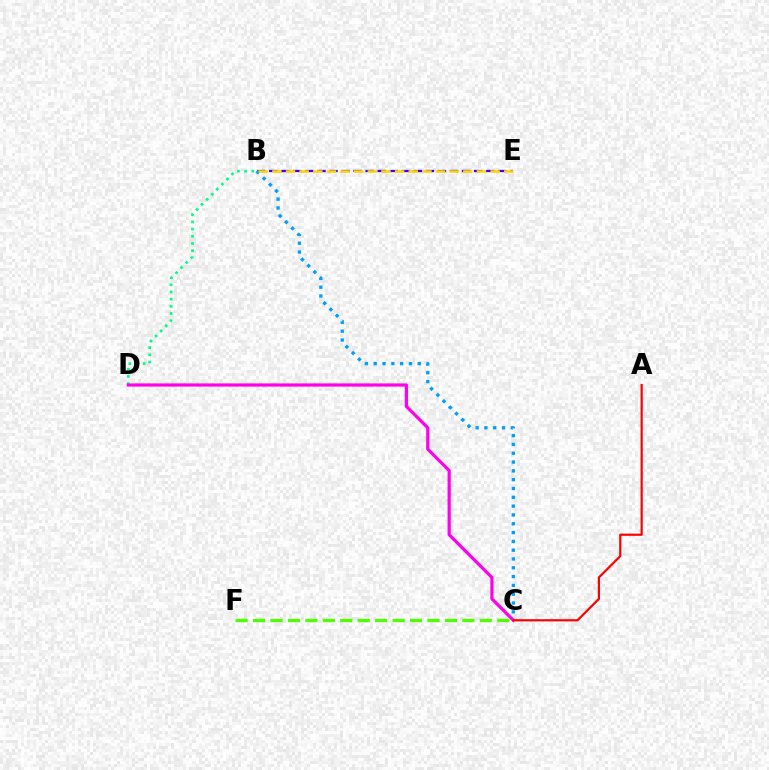{('B', 'E'): [{'color': '#3700ff', 'line_style': 'dashed', 'thickness': 1.64}, {'color': '#ffd500', 'line_style': 'dashed', 'thickness': 1.85}], ('B', 'D'): [{'color': '#00ff86', 'line_style': 'dotted', 'thickness': 1.95}], ('B', 'C'): [{'color': '#009eff', 'line_style': 'dotted', 'thickness': 2.39}], ('C', 'D'): [{'color': '#ff00ed', 'line_style': 'solid', 'thickness': 2.3}], ('C', 'F'): [{'color': '#4fff00', 'line_style': 'dashed', 'thickness': 2.37}], ('A', 'C'): [{'color': '#ff0000', 'line_style': 'solid', 'thickness': 1.58}]}